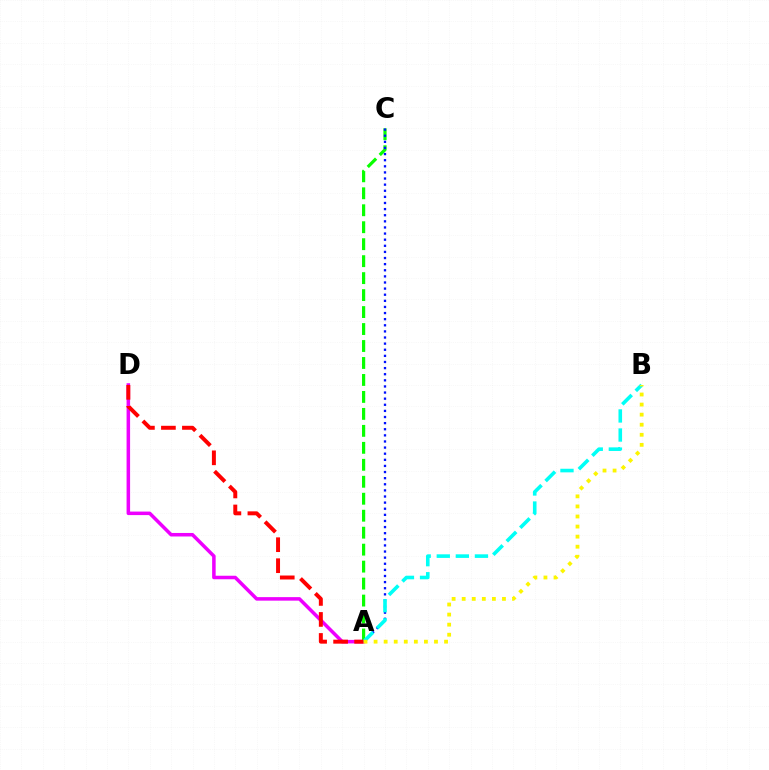{('A', 'C'): [{'color': '#08ff00', 'line_style': 'dashed', 'thickness': 2.31}, {'color': '#0010ff', 'line_style': 'dotted', 'thickness': 1.66}], ('A', 'D'): [{'color': '#ee00ff', 'line_style': 'solid', 'thickness': 2.53}, {'color': '#ff0000', 'line_style': 'dashed', 'thickness': 2.85}], ('A', 'B'): [{'color': '#00fff6', 'line_style': 'dashed', 'thickness': 2.59}, {'color': '#fcf500', 'line_style': 'dotted', 'thickness': 2.74}]}